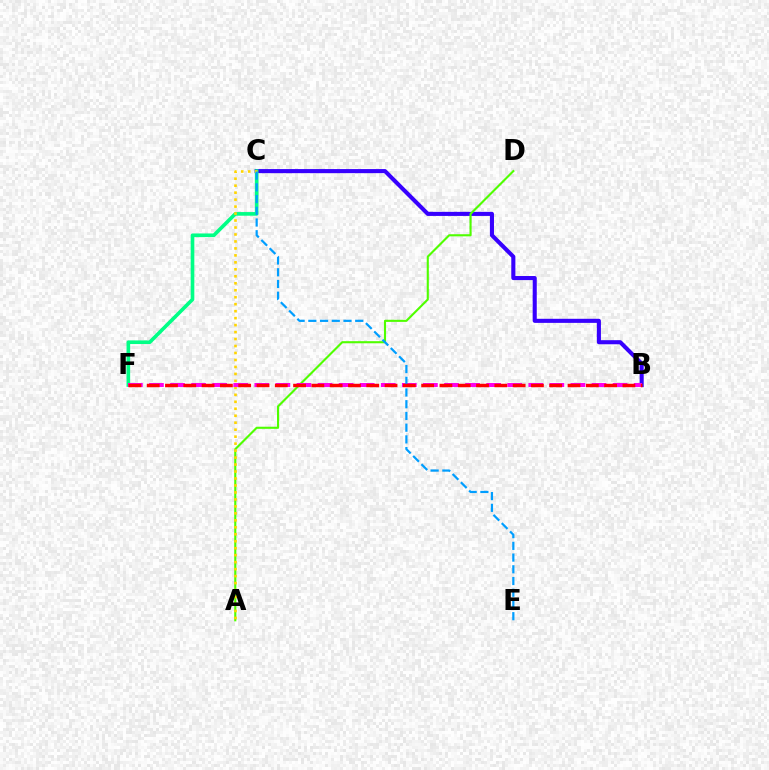{('B', 'C'): [{'color': '#3700ff', 'line_style': 'solid', 'thickness': 2.94}], ('A', 'D'): [{'color': '#4fff00', 'line_style': 'solid', 'thickness': 1.52}], ('C', 'F'): [{'color': '#00ff86', 'line_style': 'solid', 'thickness': 2.62}], ('A', 'C'): [{'color': '#ffd500', 'line_style': 'dotted', 'thickness': 1.89}], ('B', 'F'): [{'color': '#ff00ed', 'line_style': 'dashed', 'thickness': 2.86}, {'color': '#ff0000', 'line_style': 'dashed', 'thickness': 2.49}], ('C', 'E'): [{'color': '#009eff', 'line_style': 'dashed', 'thickness': 1.59}]}